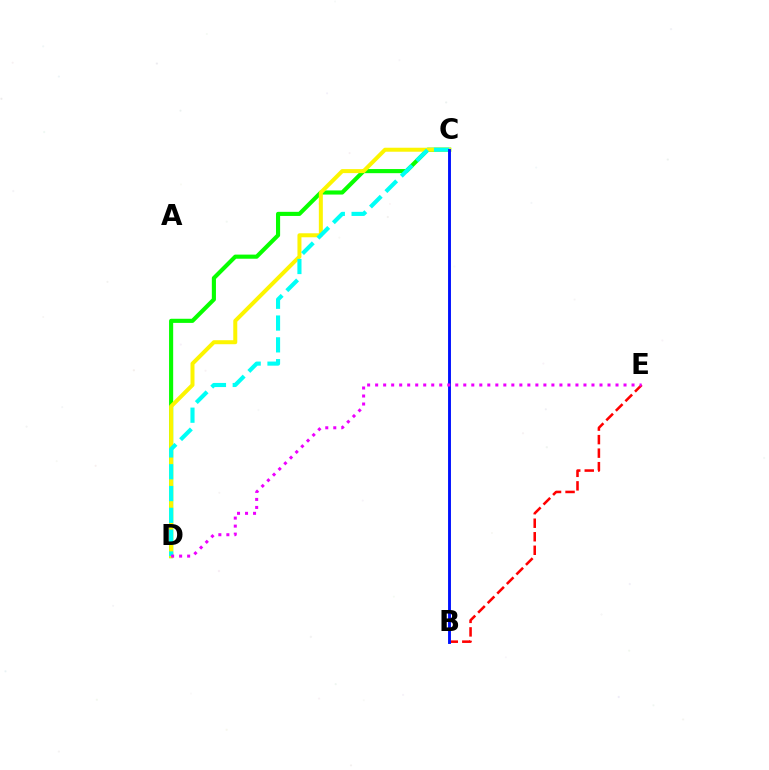{('B', 'E'): [{'color': '#ff0000', 'line_style': 'dashed', 'thickness': 1.84}], ('C', 'D'): [{'color': '#08ff00', 'line_style': 'solid', 'thickness': 2.97}, {'color': '#fcf500', 'line_style': 'solid', 'thickness': 2.88}, {'color': '#00fff6', 'line_style': 'dashed', 'thickness': 2.96}], ('B', 'C'): [{'color': '#0010ff', 'line_style': 'solid', 'thickness': 2.08}], ('D', 'E'): [{'color': '#ee00ff', 'line_style': 'dotted', 'thickness': 2.18}]}